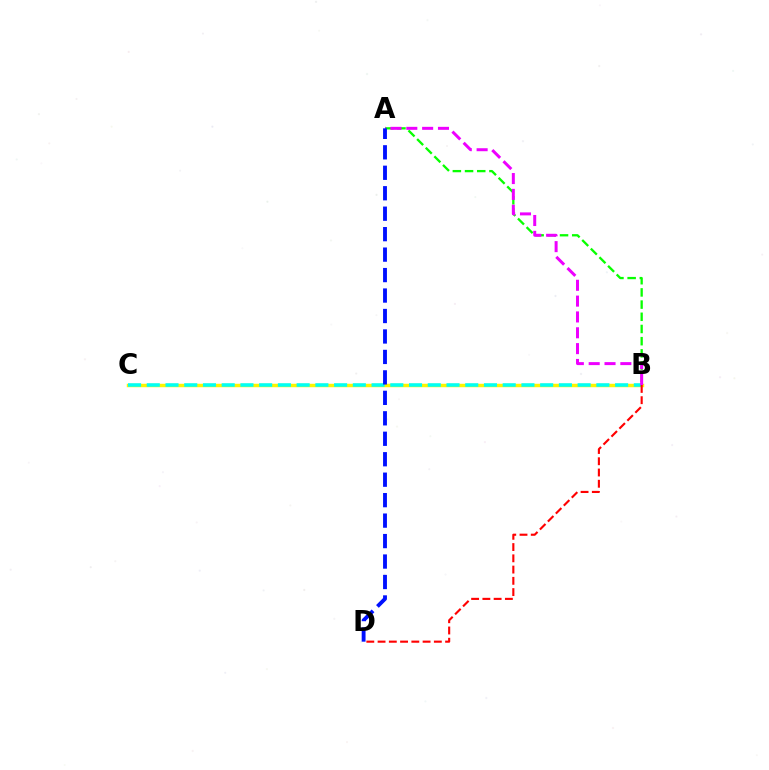{('B', 'C'): [{'color': '#fcf500', 'line_style': 'solid', 'thickness': 2.49}, {'color': '#00fff6', 'line_style': 'dashed', 'thickness': 2.54}], ('A', 'B'): [{'color': '#08ff00', 'line_style': 'dashed', 'thickness': 1.66}, {'color': '#ee00ff', 'line_style': 'dashed', 'thickness': 2.15}], ('A', 'D'): [{'color': '#0010ff', 'line_style': 'dashed', 'thickness': 2.78}], ('B', 'D'): [{'color': '#ff0000', 'line_style': 'dashed', 'thickness': 1.53}]}